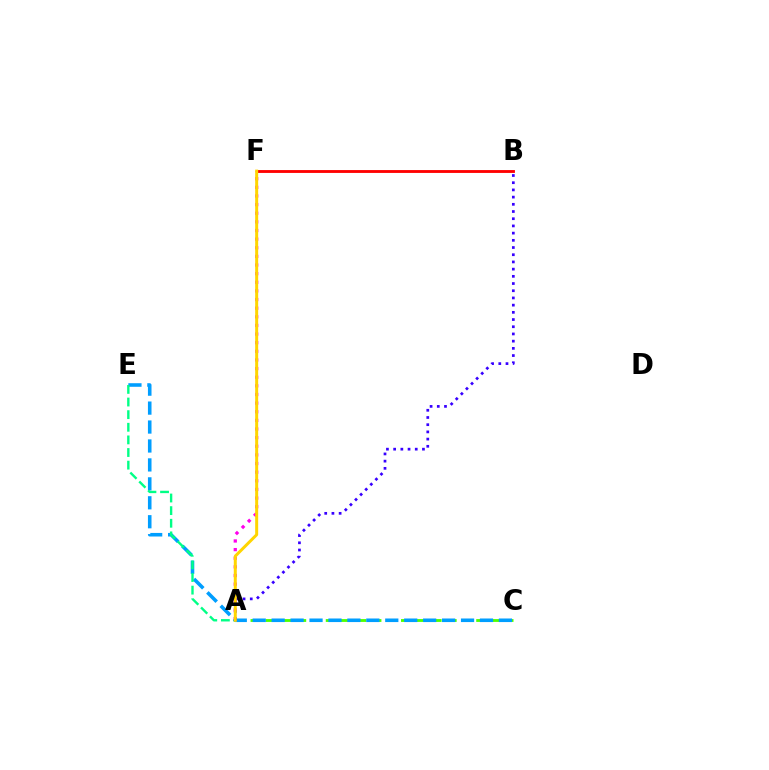{('A', 'C'): [{'color': '#4fff00', 'line_style': 'dashed', 'thickness': 2.04}], ('C', 'E'): [{'color': '#009eff', 'line_style': 'dashed', 'thickness': 2.57}], ('A', 'F'): [{'color': '#ff00ed', 'line_style': 'dotted', 'thickness': 2.34}, {'color': '#ffd500', 'line_style': 'solid', 'thickness': 2.15}], ('A', 'E'): [{'color': '#00ff86', 'line_style': 'dashed', 'thickness': 1.71}], ('A', 'B'): [{'color': '#3700ff', 'line_style': 'dotted', 'thickness': 1.96}], ('B', 'F'): [{'color': '#ff0000', 'line_style': 'solid', 'thickness': 2.05}]}